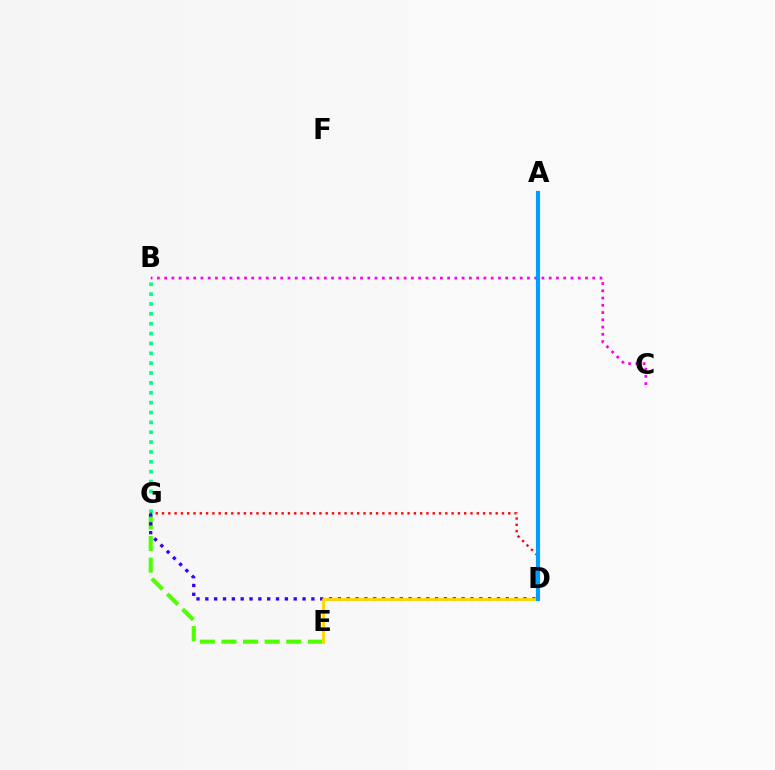{('B', 'C'): [{'color': '#ff00ed', 'line_style': 'dotted', 'thickness': 1.97}], ('E', 'G'): [{'color': '#4fff00', 'line_style': 'dashed', 'thickness': 2.94}], ('B', 'G'): [{'color': '#00ff86', 'line_style': 'dotted', 'thickness': 2.68}], ('D', 'G'): [{'color': '#ff0000', 'line_style': 'dotted', 'thickness': 1.71}, {'color': '#3700ff', 'line_style': 'dotted', 'thickness': 2.4}], ('D', 'E'): [{'color': '#ffd500', 'line_style': 'solid', 'thickness': 2.07}], ('A', 'D'): [{'color': '#009eff', 'line_style': 'solid', 'thickness': 2.97}]}